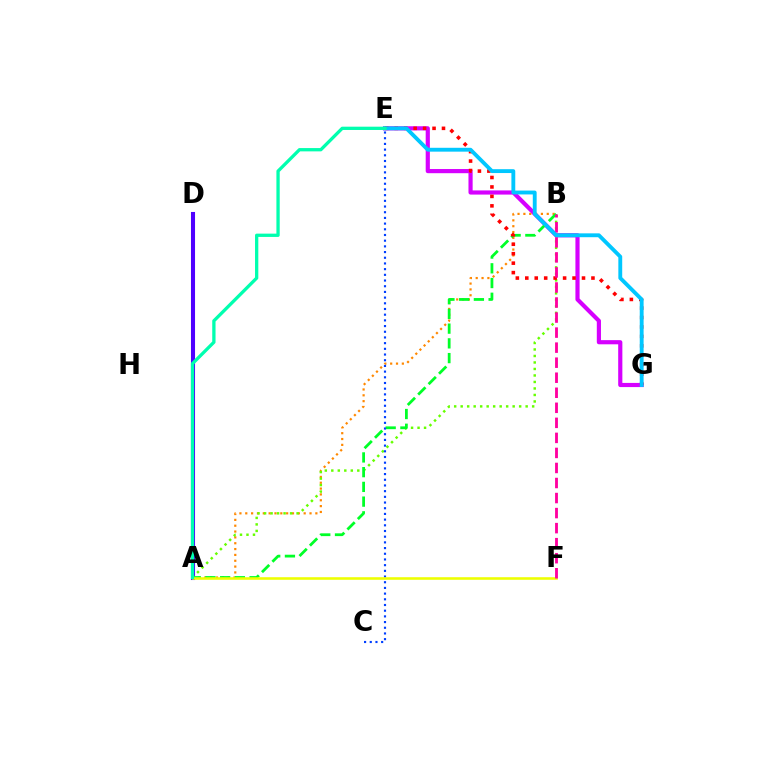{('E', 'G'): [{'color': '#d600ff', 'line_style': 'solid', 'thickness': 3.0}, {'color': '#ff0000', 'line_style': 'dotted', 'thickness': 2.57}, {'color': '#00c7ff', 'line_style': 'solid', 'thickness': 2.78}], ('A', 'B'): [{'color': '#ff8800', 'line_style': 'dotted', 'thickness': 1.59}, {'color': '#66ff00', 'line_style': 'dotted', 'thickness': 1.77}, {'color': '#00ff27', 'line_style': 'dashed', 'thickness': 2.0}], ('A', 'D'): [{'color': '#4f00ff', 'line_style': 'solid', 'thickness': 2.93}], ('C', 'E'): [{'color': '#003fff', 'line_style': 'dotted', 'thickness': 1.55}], ('A', 'F'): [{'color': '#eeff00', 'line_style': 'solid', 'thickness': 1.86}], ('B', 'F'): [{'color': '#ff00a0', 'line_style': 'dashed', 'thickness': 2.04}], ('A', 'E'): [{'color': '#00ffaf', 'line_style': 'solid', 'thickness': 2.37}]}